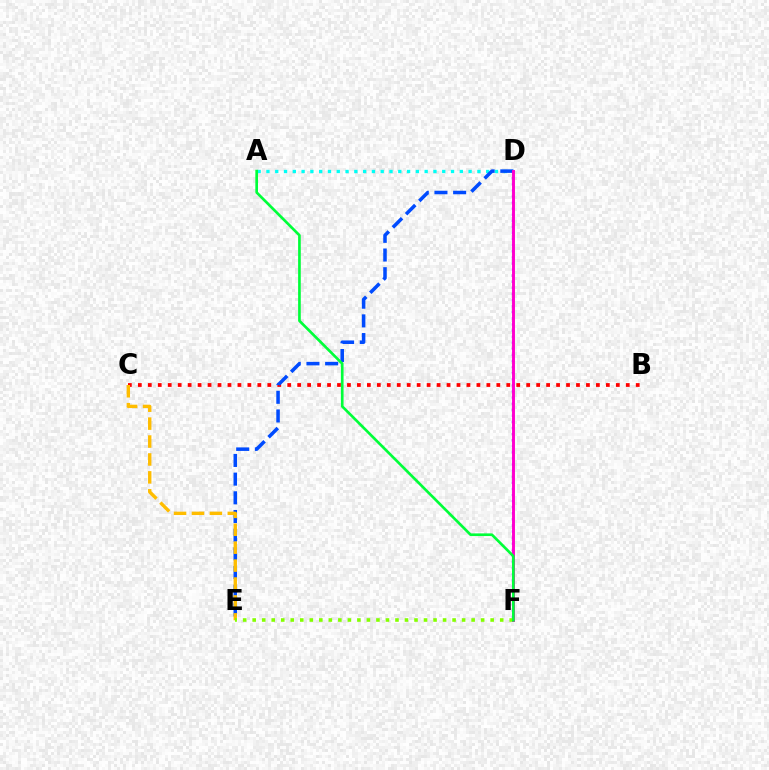{('A', 'D'): [{'color': '#00fff6', 'line_style': 'dotted', 'thickness': 2.39}], ('B', 'C'): [{'color': '#ff0000', 'line_style': 'dotted', 'thickness': 2.71}], ('D', 'E'): [{'color': '#004bff', 'line_style': 'dashed', 'thickness': 2.54}], ('C', 'E'): [{'color': '#ffbd00', 'line_style': 'dashed', 'thickness': 2.43}], ('D', 'F'): [{'color': '#7200ff', 'line_style': 'dotted', 'thickness': 1.65}, {'color': '#ff00cf', 'line_style': 'solid', 'thickness': 2.11}], ('E', 'F'): [{'color': '#84ff00', 'line_style': 'dotted', 'thickness': 2.59}], ('A', 'F'): [{'color': '#00ff39', 'line_style': 'solid', 'thickness': 1.92}]}